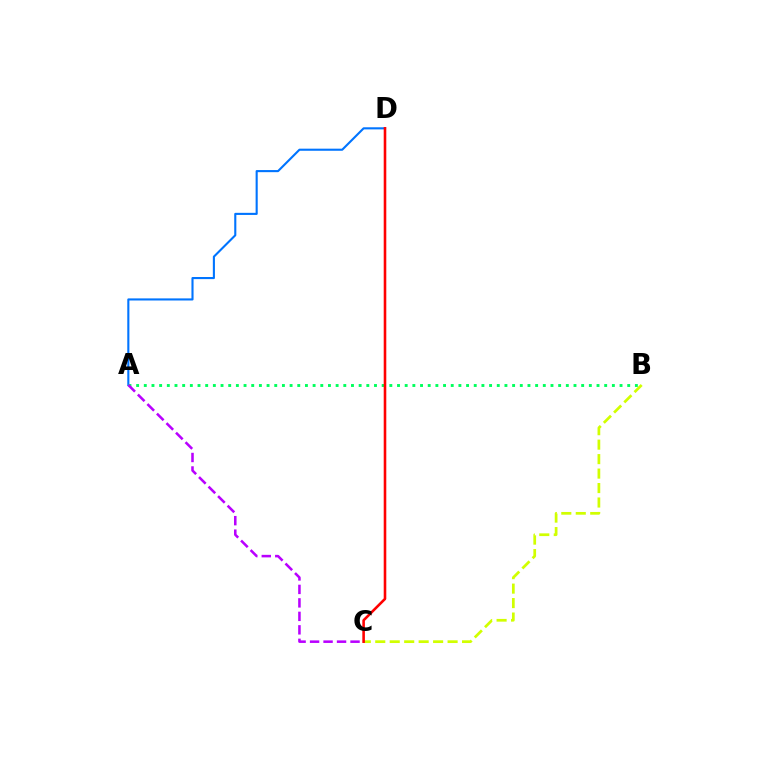{('A', 'D'): [{'color': '#0074ff', 'line_style': 'solid', 'thickness': 1.52}], ('B', 'C'): [{'color': '#d1ff00', 'line_style': 'dashed', 'thickness': 1.97}], ('A', 'B'): [{'color': '#00ff5c', 'line_style': 'dotted', 'thickness': 2.08}], ('A', 'C'): [{'color': '#b900ff', 'line_style': 'dashed', 'thickness': 1.83}], ('C', 'D'): [{'color': '#ff0000', 'line_style': 'solid', 'thickness': 1.86}]}